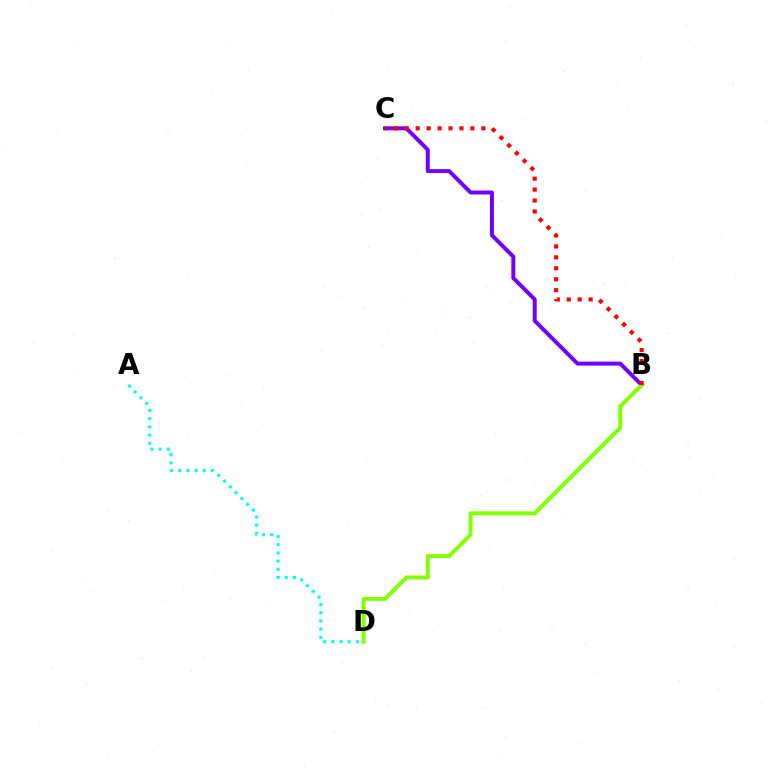{('A', 'D'): [{'color': '#00fff6', 'line_style': 'dotted', 'thickness': 2.23}], ('B', 'C'): [{'color': '#7200ff', 'line_style': 'solid', 'thickness': 2.85}, {'color': '#ff0000', 'line_style': 'dotted', 'thickness': 2.97}], ('B', 'D'): [{'color': '#84ff00', 'line_style': 'solid', 'thickness': 2.88}]}